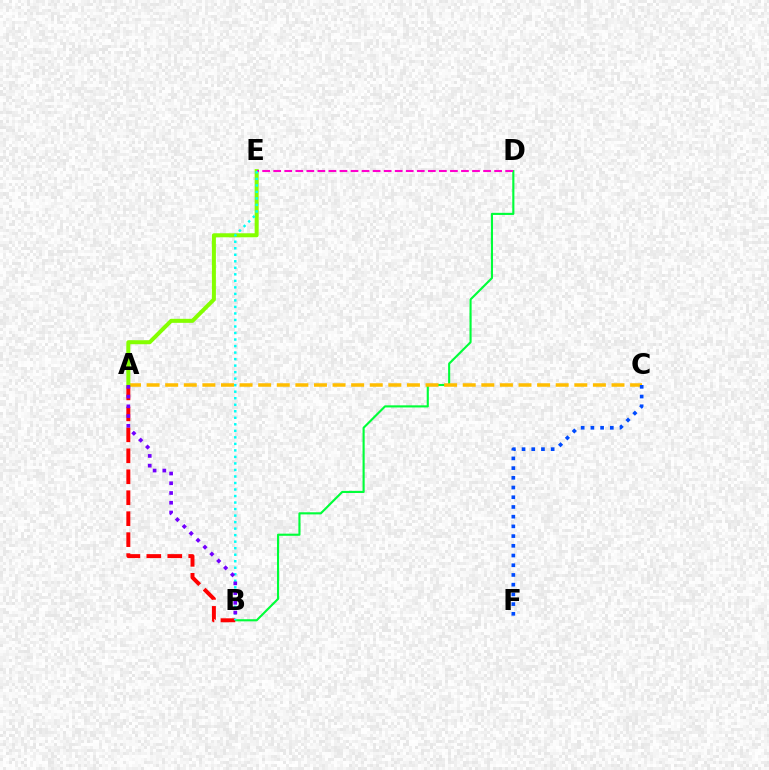{('B', 'D'): [{'color': '#00ff39', 'line_style': 'solid', 'thickness': 1.53}], ('A', 'C'): [{'color': '#ffbd00', 'line_style': 'dashed', 'thickness': 2.53}], ('A', 'B'): [{'color': '#ff0000', 'line_style': 'dashed', 'thickness': 2.85}, {'color': '#7200ff', 'line_style': 'dotted', 'thickness': 2.65}], ('A', 'E'): [{'color': '#84ff00', 'line_style': 'solid', 'thickness': 2.89}], ('D', 'E'): [{'color': '#ff00cf', 'line_style': 'dashed', 'thickness': 1.5}], ('B', 'E'): [{'color': '#00fff6', 'line_style': 'dotted', 'thickness': 1.77}], ('C', 'F'): [{'color': '#004bff', 'line_style': 'dotted', 'thickness': 2.64}]}